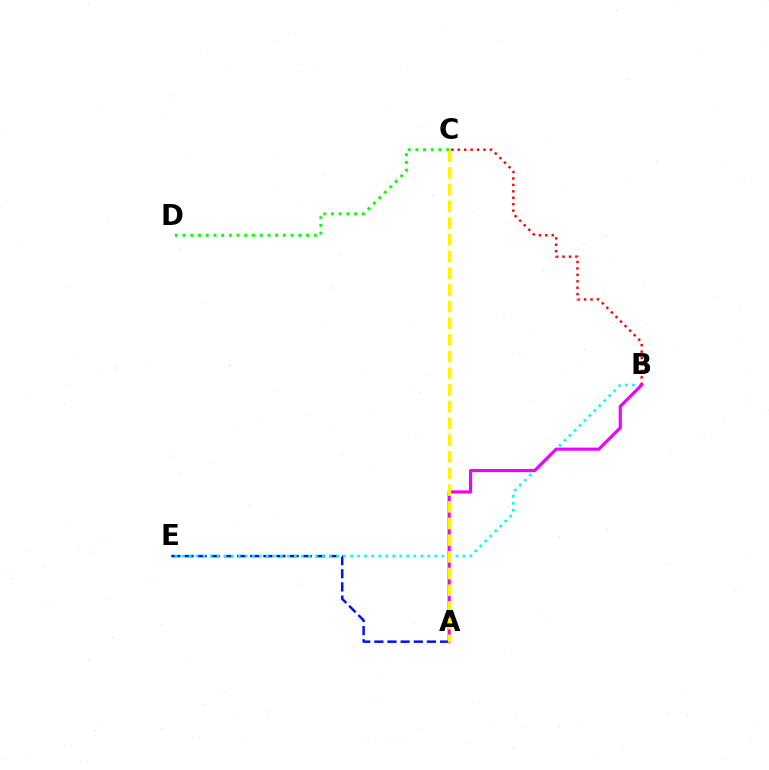{('A', 'E'): [{'color': '#0010ff', 'line_style': 'dashed', 'thickness': 1.79}], ('B', 'E'): [{'color': '#00fff6', 'line_style': 'dotted', 'thickness': 1.91}], ('B', 'C'): [{'color': '#ff0000', 'line_style': 'dotted', 'thickness': 1.75}], ('C', 'D'): [{'color': '#08ff00', 'line_style': 'dotted', 'thickness': 2.1}], ('A', 'B'): [{'color': '#ee00ff', 'line_style': 'solid', 'thickness': 2.25}], ('A', 'C'): [{'color': '#fcf500', 'line_style': 'dashed', 'thickness': 2.27}]}